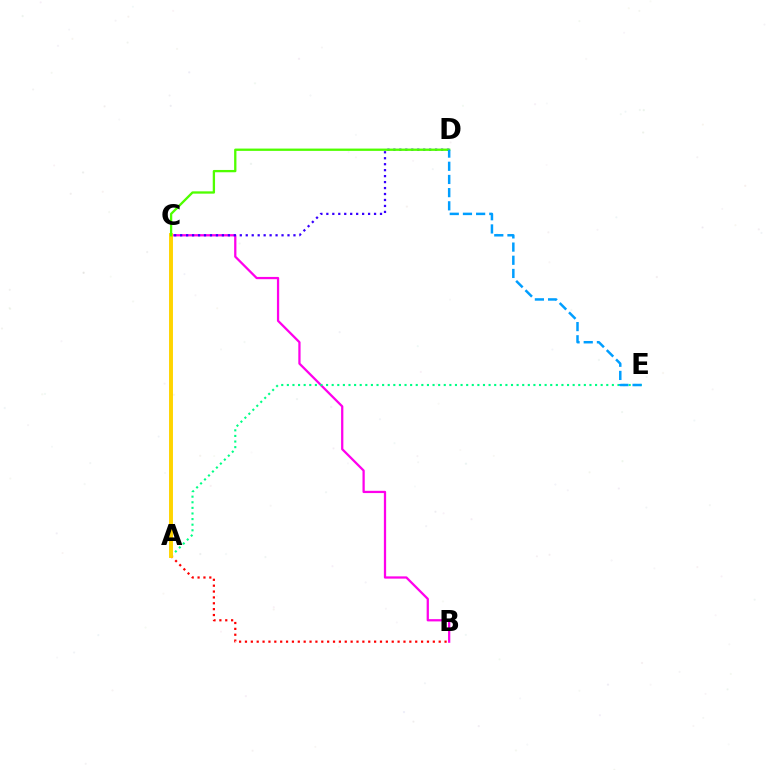{('B', 'C'): [{'color': '#ff00ed', 'line_style': 'solid', 'thickness': 1.63}], ('A', 'E'): [{'color': '#00ff86', 'line_style': 'dotted', 'thickness': 1.52}], ('A', 'B'): [{'color': '#ff0000', 'line_style': 'dotted', 'thickness': 1.6}], ('A', 'C'): [{'color': '#ffd500', 'line_style': 'solid', 'thickness': 2.82}], ('C', 'D'): [{'color': '#3700ff', 'line_style': 'dotted', 'thickness': 1.62}, {'color': '#4fff00', 'line_style': 'solid', 'thickness': 1.66}], ('D', 'E'): [{'color': '#009eff', 'line_style': 'dashed', 'thickness': 1.79}]}